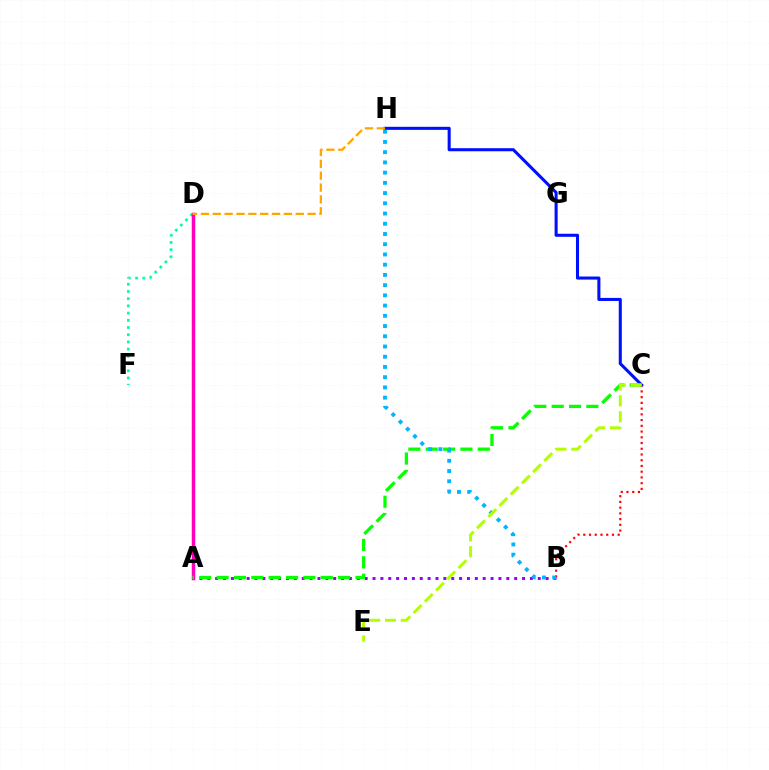{('B', 'C'): [{'color': '#ff0000', 'line_style': 'dotted', 'thickness': 1.56}], ('A', 'B'): [{'color': '#9b00ff', 'line_style': 'dotted', 'thickness': 2.14}], ('D', 'F'): [{'color': '#00ff9d', 'line_style': 'dotted', 'thickness': 1.96}], ('C', 'H'): [{'color': '#0010ff', 'line_style': 'solid', 'thickness': 2.2}], ('A', 'D'): [{'color': '#ff00bd', 'line_style': 'solid', 'thickness': 2.51}], ('A', 'C'): [{'color': '#08ff00', 'line_style': 'dashed', 'thickness': 2.36}], ('D', 'H'): [{'color': '#ffa500', 'line_style': 'dashed', 'thickness': 1.61}], ('B', 'H'): [{'color': '#00b5ff', 'line_style': 'dotted', 'thickness': 2.78}], ('C', 'E'): [{'color': '#b3ff00', 'line_style': 'dashed', 'thickness': 2.15}]}